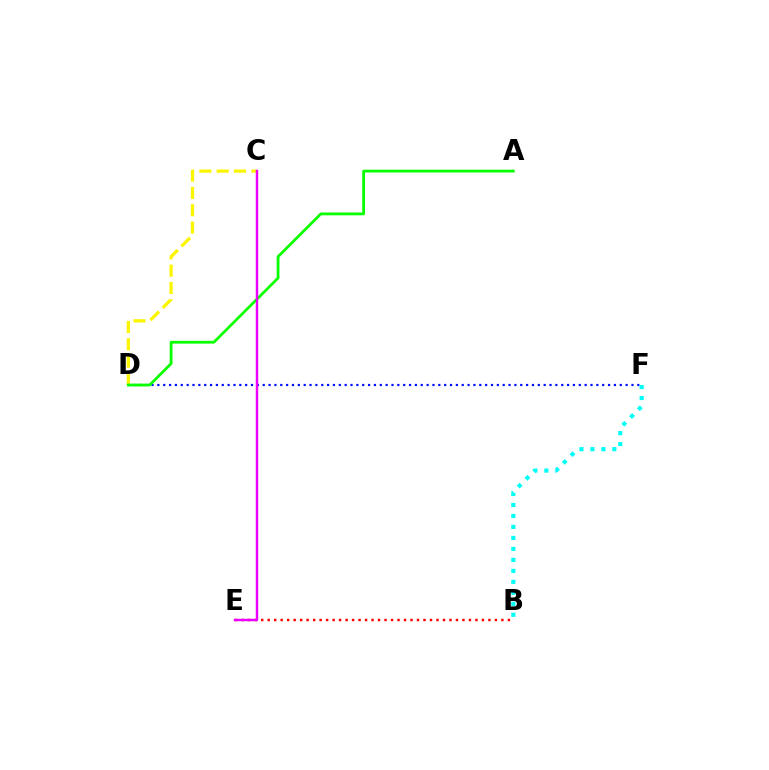{('B', 'E'): [{'color': '#ff0000', 'line_style': 'dotted', 'thickness': 1.76}], ('D', 'F'): [{'color': '#0010ff', 'line_style': 'dotted', 'thickness': 1.59}], ('B', 'F'): [{'color': '#00fff6', 'line_style': 'dotted', 'thickness': 2.98}], ('C', 'D'): [{'color': '#fcf500', 'line_style': 'dashed', 'thickness': 2.35}], ('A', 'D'): [{'color': '#08ff00', 'line_style': 'solid', 'thickness': 2.01}], ('C', 'E'): [{'color': '#ee00ff', 'line_style': 'solid', 'thickness': 1.76}]}